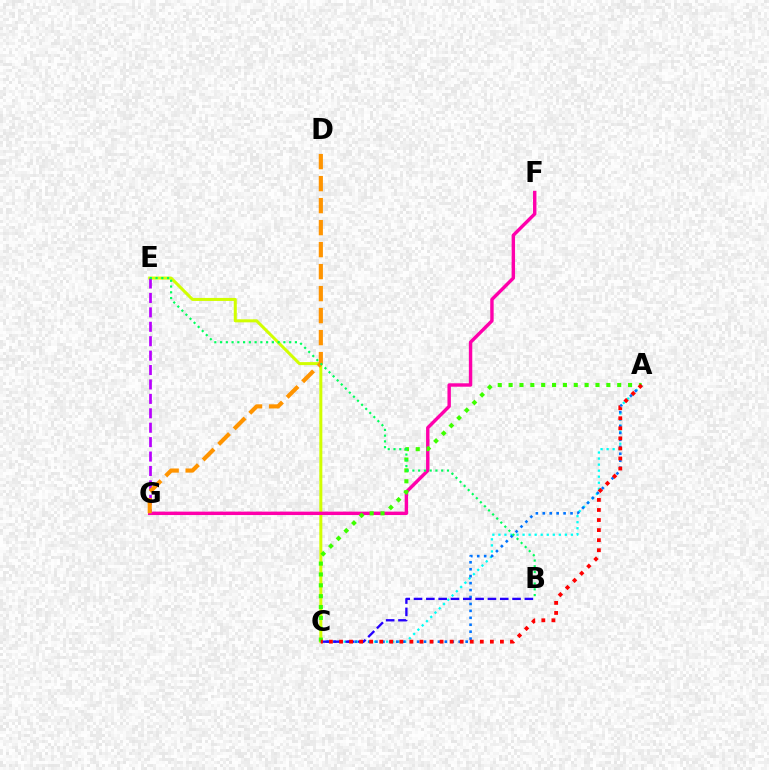{('C', 'E'): [{'color': '#d1ff00', 'line_style': 'solid', 'thickness': 2.17}], ('A', 'C'): [{'color': '#00fff6', 'line_style': 'dotted', 'thickness': 1.64}, {'color': '#0074ff', 'line_style': 'dotted', 'thickness': 1.89}, {'color': '#3dff00', 'line_style': 'dotted', 'thickness': 2.95}, {'color': '#ff0000', 'line_style': 'dotted', 'thickness': 2.73}], ('F', 'G'): [{'color': '#ff00ac', 'line_style': 'solid', 'thickness': 2.46}], ('E', 'G'): [{'color': '#b900ff', 'line_style': 'dashed', 'thickness': 1.96}], ('B', 'C'): [{'color': '#2500ff', 'line_style': 'dashed', 'thickness': 1.67}], ('D', 'G'): [{'color': '#ff9400', 'line_style': 'dashed', 'thickness': 2.99}], ('B', 'E'): [{'color': '#00ff5c', 'line_style': 'dotted', 'thickness': 1.56}]}